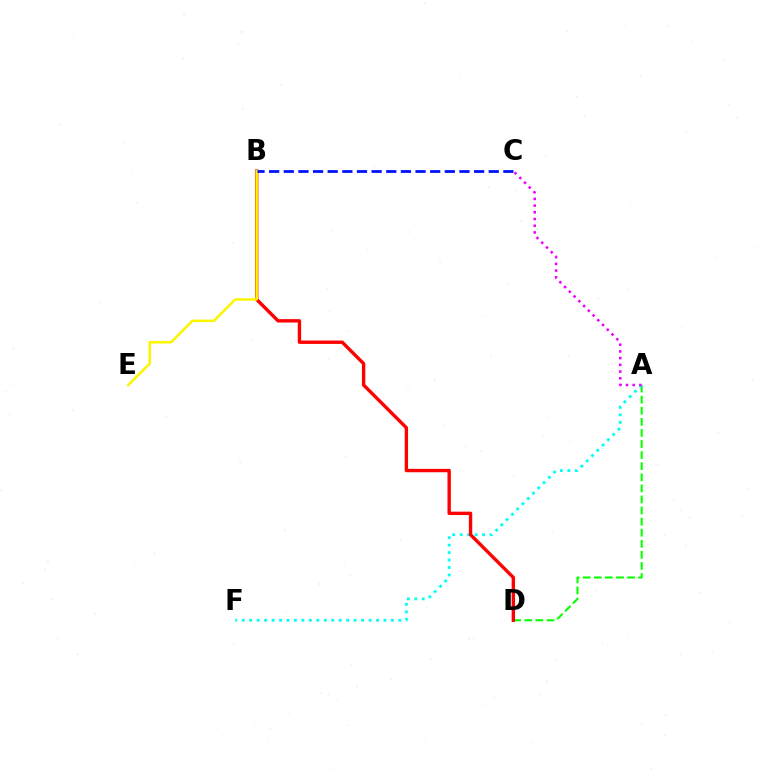{('A', 'D'): [{'color': '#08ff00', 'line_style': 'dashed', 'thickness': 1.51}], ('A', 'F'): [{'color': '#00fff6', 'line_style': 'dotted', 'thickness': 2.03}], ('B', 'D'): [{'color': '#ff0000', 'line_style': 'solid', 'thickness': 2.43}], ('B', 'E'): [{'color': '#fcf500', 'line_style': 'solid', 'thickness': 1.83}], ('A', 'C'): [{'color': '#ee00ff', 'line_style': 'dotted', 'thickness': 1.82}], ('B', 'C'): [{'color': '#0010ff', 'line_style': 'dashed', 'thickness': 1.99}]}